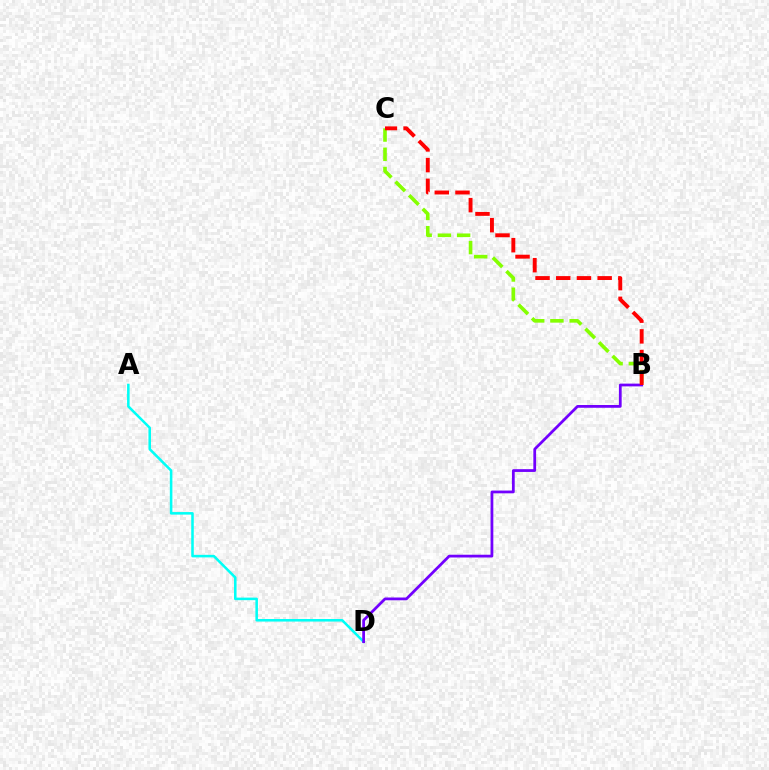{('A', 'D'): [{'color': '#00fff6', 'line_style': 'solid', 'thickness': 1.84}], ('B', 'D'): [{'color': '#7200ff', 'line_style': 'solid', 'thickness': 1.99}], ('B', 'C'): [{'color': '#84ff00', 'line_style': 'dashed', 'thickness': 2.61}, {'color': '#ff0000', 'line_style': 'dashed', 'thickness': 2.81}]}